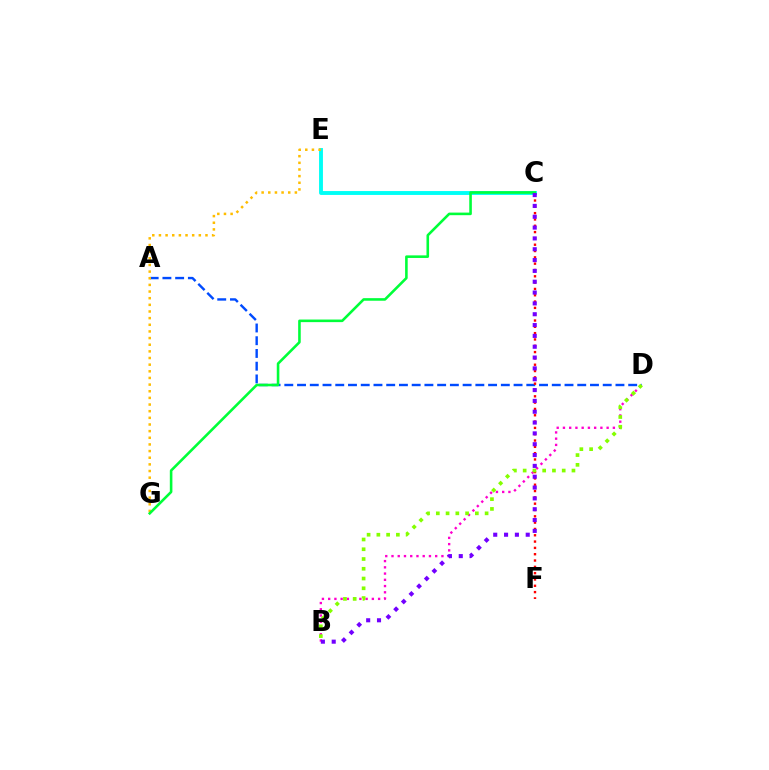{('C', 'E'): [{'color': '#00fff6', 'line_style': 'solid', 'thickness': 2.79}], ('A', 'D'): [{'color': '#004bff', 'line_style': 'dashed', 'thickness': 1.73}], ('E', 'G'): [{'color': '#ffbd00', 'line_style': 'dotted', 'thickness': 1.81}], ('B', 'D'): [{'color': '#ff00cf', 'line_style': 'dotted', 'thickness': 1.7}, {'color': '#84ff00', 'line_style': 'dotted', 'thickness': 2.65}], ('C', 'F'): [{'color': '#ff0000', 'line_style': 'dotted', 'thickness': 1.72}], ('C', 'G'): [{'color': '#00ff39', 'line_style': 'solid', 'thickness': 1.86}], ('B', 'C'): [{'color': '#7200ff', 'line_style': 'dotted', 'thickness': 2.94}]}